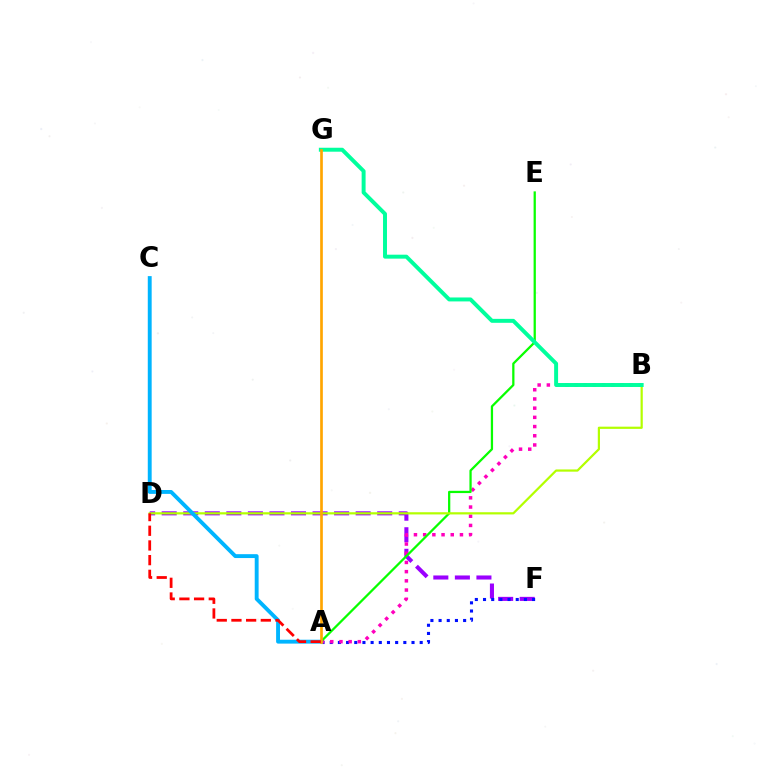{('D', 'F'): [{'color': '#9b00ff', 'line_style': 'dashed', 'thickness': 2.93}], ('A', 'F'): [{'color': '#0010ff', 'line_style': 'dotted', 'thickness': 2.22}], ('A', 'B'): [{'color': '#ff00bd', 'line_style': 'dotted', 'thickness': 2.5}], ('A', 'E'): [{'color': '#08ff00', 'line_style': 'solid', 'thickness': 1.63}], ('B', 'D'): [{'color': '#b3ff00', 'line_style': 'solid', 'thickness': 1.59}], ('A', 'C'): [{'color': '#00b5ff', 'line_style': 'solid', 'thickness': 2.8}], ('B', 'G'): [{'color': '#00ff9d', 'line_style': 'solid', 'thickness': 2.84}], ('A', 'G'): [{'color': '#ffa500', 'line_style': 'solid', 'thickness': 1.93}], ('A', 'D'): [{'color': '#ff0000', 'line_style': 'dashed', 'thickness': 2.0}]}